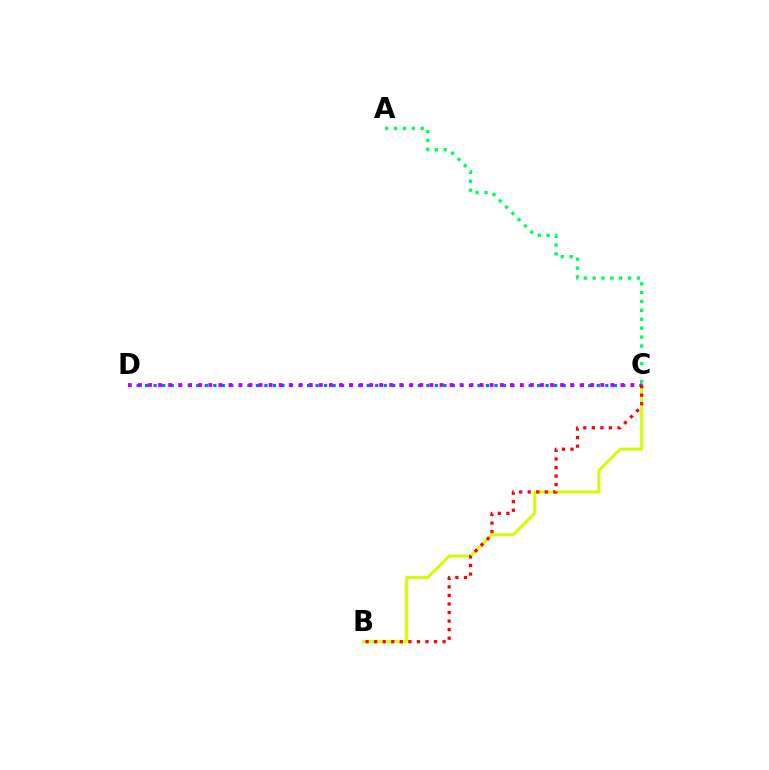{('B', 'C'): [{'color': '#d1ff00', 'line_style': 'solid', 'thickness': 2.14}, {'color': '#ff0000', 'line_style': 'dotted', 'thickness': 2.32}], ('C', 'D'): [{'color': '#0074ff', 'line_style': 'dotted', 'thickness': 2.32}, {'color': '#b900ff', 'line_style': 'dotted', 'thickness': 2.73}], ('A', 'C'): [{'color': '#00ff5c', 'line_style': 'dotted', 'thickness': 2.41}]}